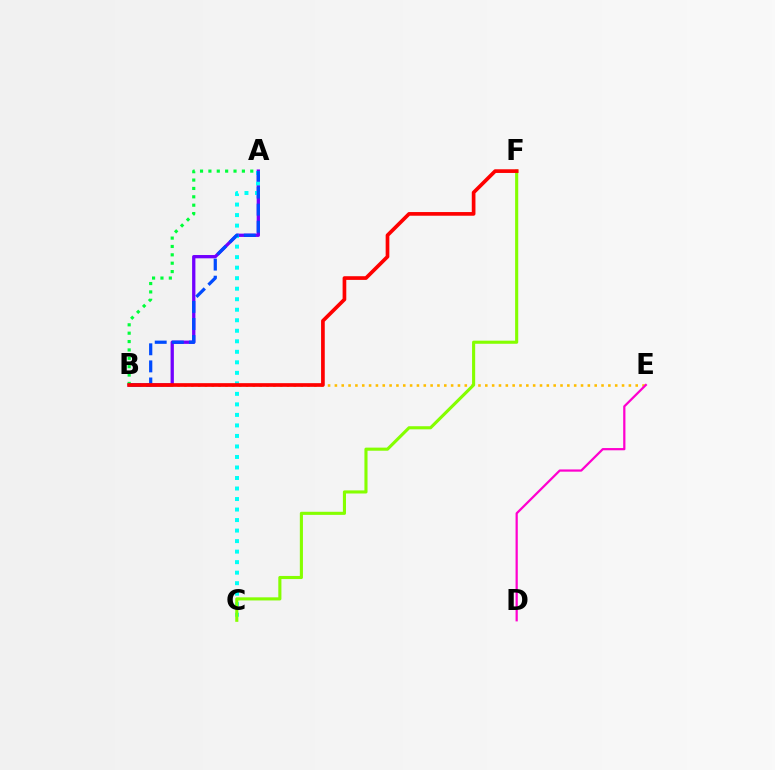{('A', 'B'): [{'color': '#7200ff', 'line_style': 'solid', 'thickness': 2.37}, {'color': '#00ff39', 'line_style': 'dotted', 'thickness': 2.27}, {'color': '#004bff', 'line_style': 'dashed', 'thickness': 2.32}], ('B', 'E'): [{'color': '#ffbd00', 'line_style': 'dotted', 'thickness': 1.86}], ('A', 'C'): [{'color': '#00fff6', 'line_style': 'dotted', 'thickness': 2.86}], ('C', 'F'): [{'color': '#84ff00', 'line_style': 'solid', 'thickness': 2.23}], ('D', 'E'): [{'color': '#ff00cf', 'line_style': 'solid', 'thickness': 1.61}], ('B', 'F'): [{'color': '#ff0000', 'line_style': 'solid', 'thickness': 2.65}]}